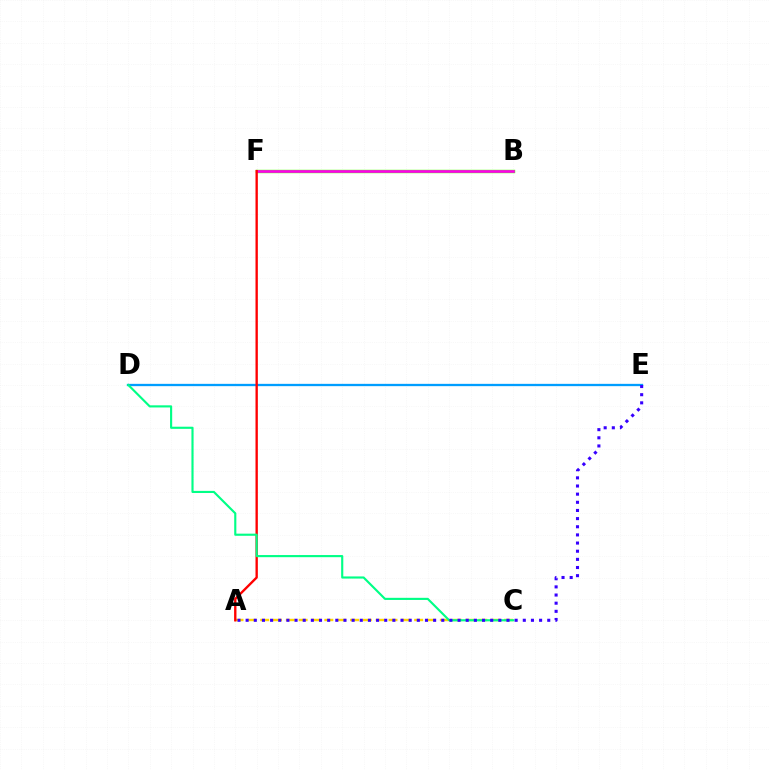{('D', 'E'): [{'color': '#009eff', 'line_style': 'solid', 'thickness': 1.66}], ('B', 'F'): [{'color': '#4fff00', 'line_style': 'solid', 'thickness': 2.45}, {'color': '#ff00ed', 'line_style': 'solid', 'thickness': 1.9}], ('A', 'C'): [{'color': '#ffd500', 'line_style': 'dashed', 'thickness': 1.74}], ('A', 'F'): [{'color': '#ff0000', 'line_style': 'solid', 'thickness': 1.7}], ('C', 'D'): [{'color': '#00ff86', 'line_style': 'solid', 'thickness': 1.54}], ('A', 'E'): [{'color': '#3700ff', 'line_style': 'dotted', 'thickness': 2.21}]}